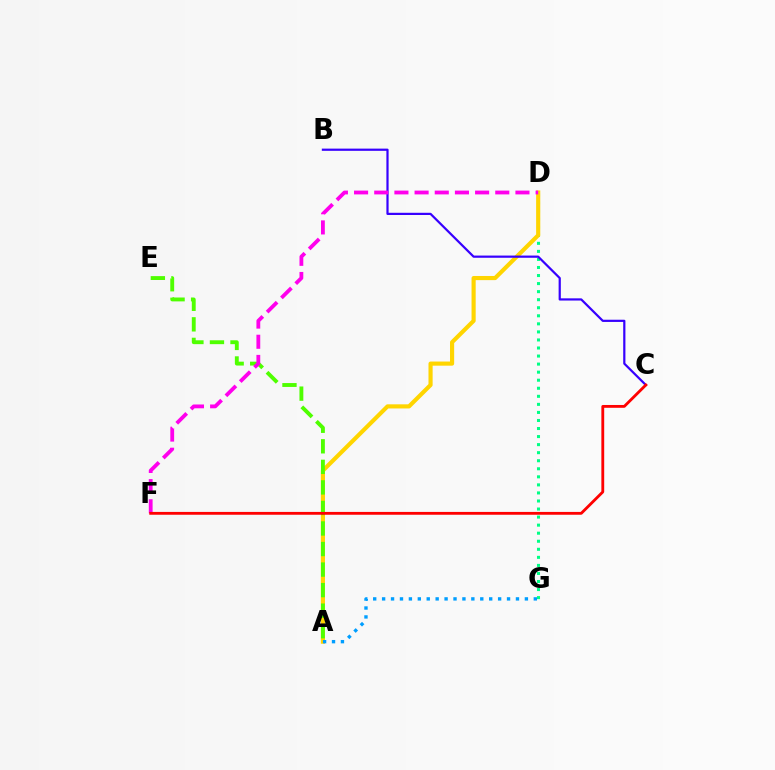{('D', 'G'): [{'color': '#00ff86', 'line_style': 'dotted', 'thickness': 2.19}], ('A', 'D'): [{'color': '#ffd500', 'line_style': 'solid', 'thickness': 2.98}], ('B', 'C'): [{'color': '#3700ff', 'line_style': 'solid', 'thickness': 1.59}], ('A', 'E'): [{'color': '#4fff00', 'line_style': 'dashed', 'thickness': 2.79}], ('A', 'G'): [{'color': '#009eff', 'line_style': 'dotted', 'thickness': 2.42}], ('D', 'F'): [{'color': '#ff00ed', 'line_style': 'dashed', 'thickness': 2.74}], ('C', 'F'): [{'color': '#ff0000', 'line_style': 'solid', 'thickness': 2.03}]}